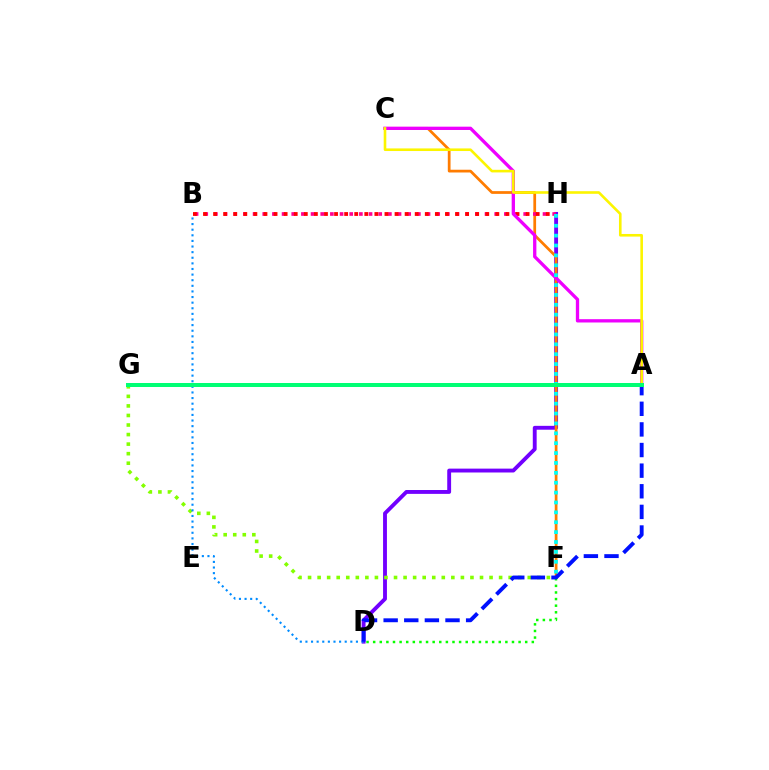{('D', 'F'): [{'color': '#08ff00', 'line_style': 'dotted', 'thickness': 1.8}], ('D', 'H'): [{'color': '#7200ff', 'line_style': 'solid', 'thickness': 2.79}], ('F', 'G'): [{'color': '#84ff00', 'line_style': 'dotted', 'thickness': 2.6}], ('C', 'F'): [{'color': '#ff7c00', 'line_style': 'solid', 'thickness': 1.98}], ('B', 'H'): [{'color': '#ff0094', 'line_style': 'dotted', 'thickness': 2.63}, {'color': '#ff0000', 'line_style': 'dotted', 'thickness': 2.74}], ('B', 'D'): [{'color': '#008cff', 'line_style': 'dotted', 'thickness': 1.52}], ('A', 'D'): [{'color': '#0010ff', 'line_style': 'dashed', 'thickness': 2.8}], ('A', 'C'): [{'color': '#ee00ff', 'line_style': 'solid', 'thickness': 2.38}, {'color': '#fcf500', 'line_style': 'solid', 'thickness': 1.88}], ('F', 'H'): [{'color': '#00fff6', 'line_style': 'dotted', 'thickness': 2.69}], ('A', 'G'): [{'color': '#00ff74', 'line_style': 'solid', 'thickness': 2.88}]}